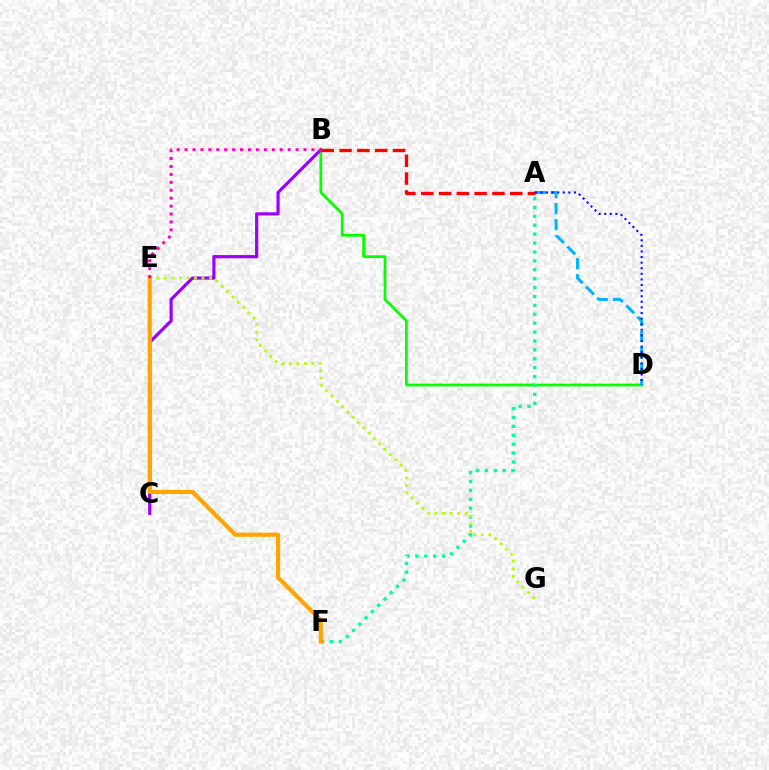{('B', 'D'): [{'color': '#08ff00', 'line_style': 'solid', 'thickness': 1.98}], ('A', 'D'): [{'color': '#00b5ff', 'line_style': 'dashed', 'thickness': 2.17}, {'color': '#0010ff', 'line_style': 'dotted', 'thickness': 1.52}], ('B', 'C'): [{'color': '#9b00ff', 'line_style': 'solid', 'thickness': 2.3}], ('A', 'F'): [{'color': '#00ff9d', 'line_style': 'dotted', 'thickness': 2.42}], ('E', 'G'): [{'color': '#b3ff00', 'line_style': 'dotted', 'thickness': 2.04}], ('A', 'B'): [{'color': '#ff0000', 'line_style': 'dashed', 'thickness': 2.42}], ('E', 'F'): [{'color': '#ffa500', 'line_style': 'solid', 'thickness': 2.99}], ('B', 'E'): [{'color': '#ff00bd', 'line_style': 'dotted', 'thickness': 2.15}]}